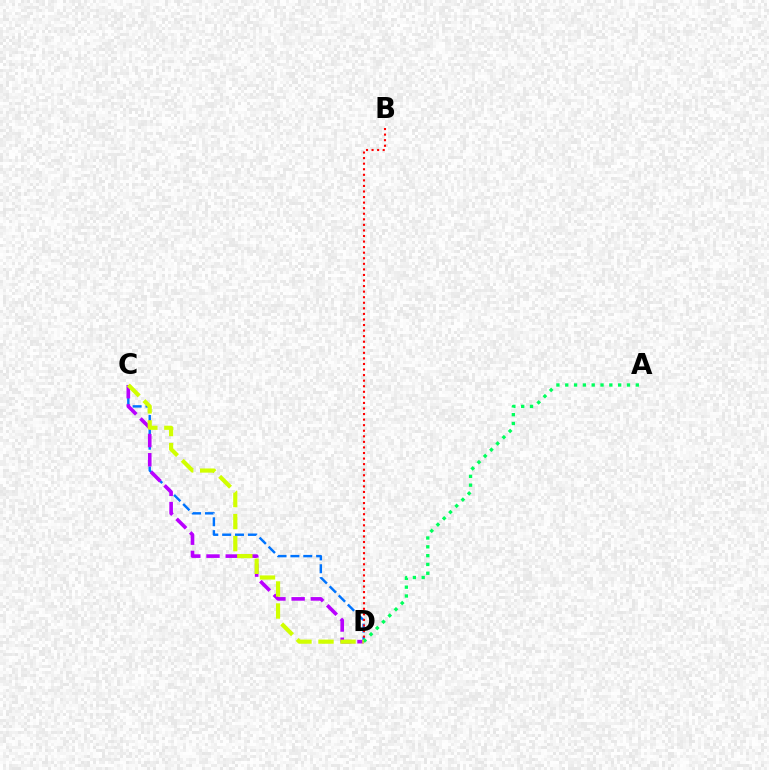{('C', 'D'): [{'color': '#0074ff', 'line_style': 'dashed', 'thickness': 1.75}, {'color': '#b900ff', 'line_style': 'dashed', 'thickness': 2.61}, {'color': '#d1ff00', 'line_style': 'dashed', 'thickness': 2.99}], ('B', 'D'): [{'color': '#ff0000', 'line_style': 'dotted', 'thickness': 1.51}], ('A', 'D'): [{'color': '#00ff5c', 'line_style': 'dotted', 'thickness': 2.4}]}